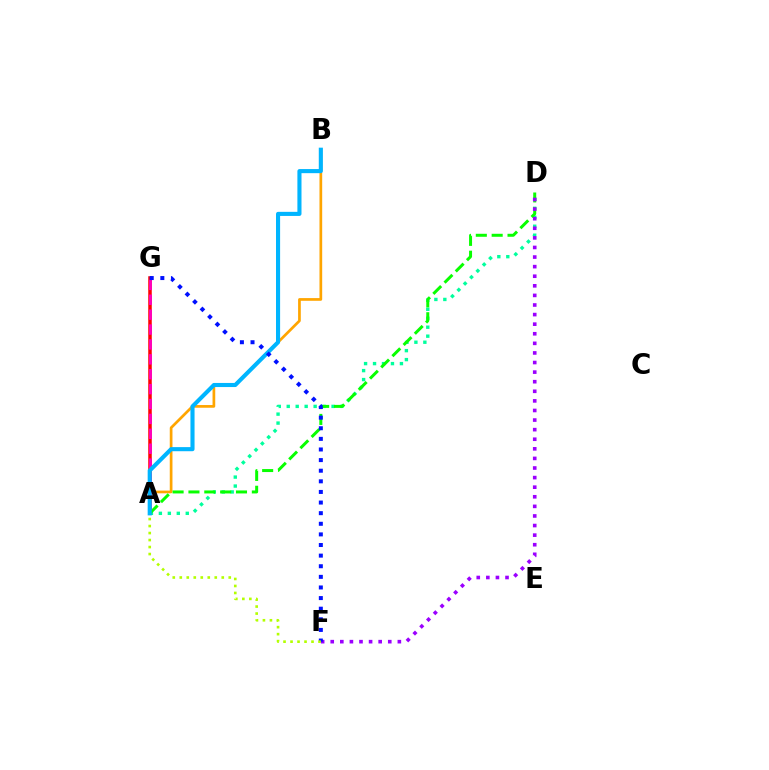{('A', 'B'): [{'color': '#ffa500', 'line_style': 'solid', 'thickness': 1.95}, {'color': '#00b5ff', 'line_style': 'solid', 'thickness': 2.95}], ('A', 'G'): [{'color': '#ff0000', 'line_style': 'solid', 'thickness': 2.53}, {'color': '#ff00bd', 'line_style': 'dashed', 'thickness': 2.02}], ('A', 'D'): [{'color': '#00ff9d', 'line_style': 'dotted', 'thickness': 2.44}, {'color': '#08ff00', 'line_style': 'dashed', 'thickness': 2.15}], ('D', 'F'): [{'color': '#9b00ff', 'line_style': 'dotted', 'thickness': 2.61}], ('F', 'G'): [{'color': '#0010ff', 'line_style': 'dotted', 'thickness': 2.88}], ('A', 'F'): [{'color': '#b3ff00', 'line_style': 'dotted', 'thickness': 1.9}]}